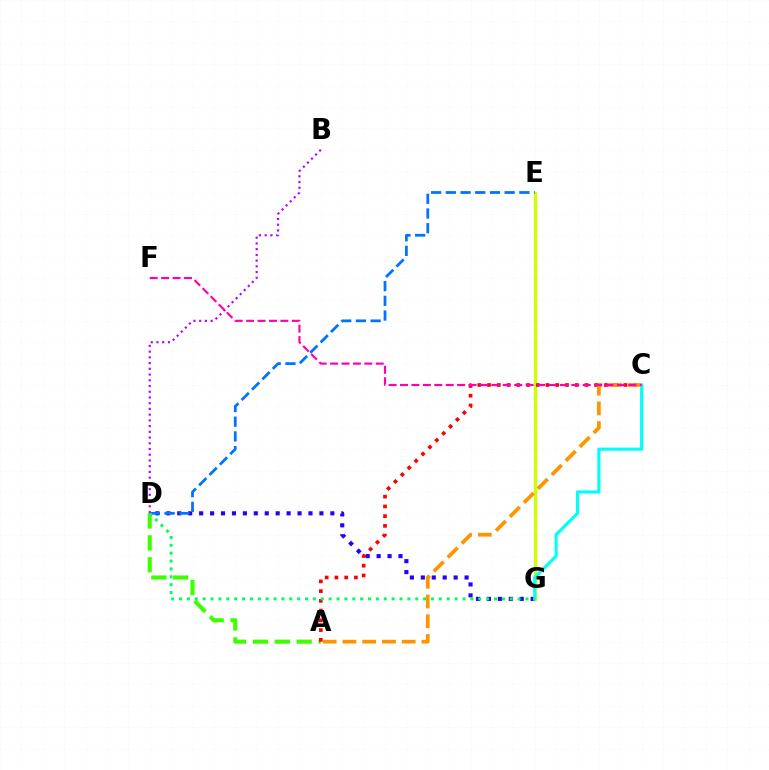{('E', 'G'): [{'color': '#d1ff00', 'line_style': 'solid', 'thickness': 2.38}], ('A', 'D'): [{'color': '#3dff00', 'line_style': 'dashed', 'thickness': 2.97}], ('A', 'C'): [{'color': '#ff0000', 'line_style': 'dotted', 'thickness': 2.65}, {'color': '#ff9400', 'line_style': 'dashed', 'thickness': 2.68}], ('D', 'G'): [{'color': '#2500ff', 'line_style': 'dotted', 'thickness': 2.97}, {'color': '#00ff5c', 'line_style': 'dotted', 'thickness': 2.14}], ('C', 'G'): [{'color': '#00fff6', 'line_style': 'solid', 'thickness': 2.26}], ('D', 'E'): [{'color': '#0074ff', 'line_style': 'dashed', 'thickness': 2.0}], ('B', 'D'): [{'color': '#b900ff', 'line_style': 'dotted', 'thickness': 1.56}], ('C', 'F'): [{'color': '#ff00ac', 'line_style': 'dashed', 'thickness': 1.55}]}